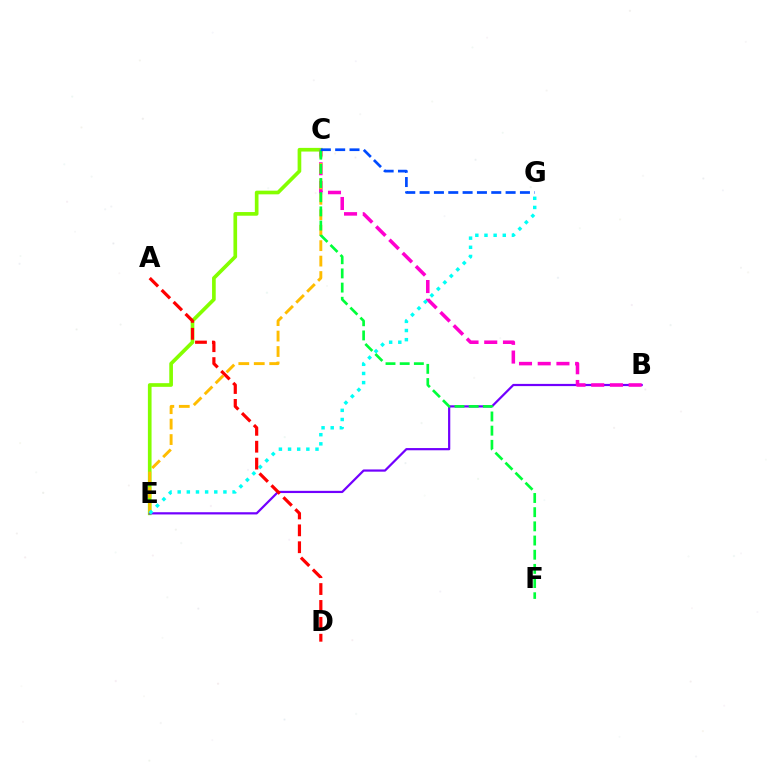{('C', 'E'): [{'color': '#84ff00', 'line_style': 'solid', 'thickness': 2.64}, {'color': '#ffbd00', 'line_style': 'dashed', 'thickness': 2.1}], ('B', 'E'): [{'color': '#7200ff', 'line_style': 'solid', 'thickness': 1.59}], ('B', 'C'): [{'color': '#ff00cf', 'line_style': 'dashed', 'thickness': 2.54}], ('E', 'G'): [{'color': '#00fff6', 'line_style': 'dotted', 'thickness': 2.49}], ('C', 'F'): [{'color': '#00ff39', 'line_style': 'dashed', 'thickness': 1.93}], ('C', 'G'): [{'color': '#004bff', 'line_style': 'dashed', 'thickness': 1.95}], ('A', 'D'): [{'color': '#ff0000', 'line_style': 'dashed', 'thickness': 2.29}]}